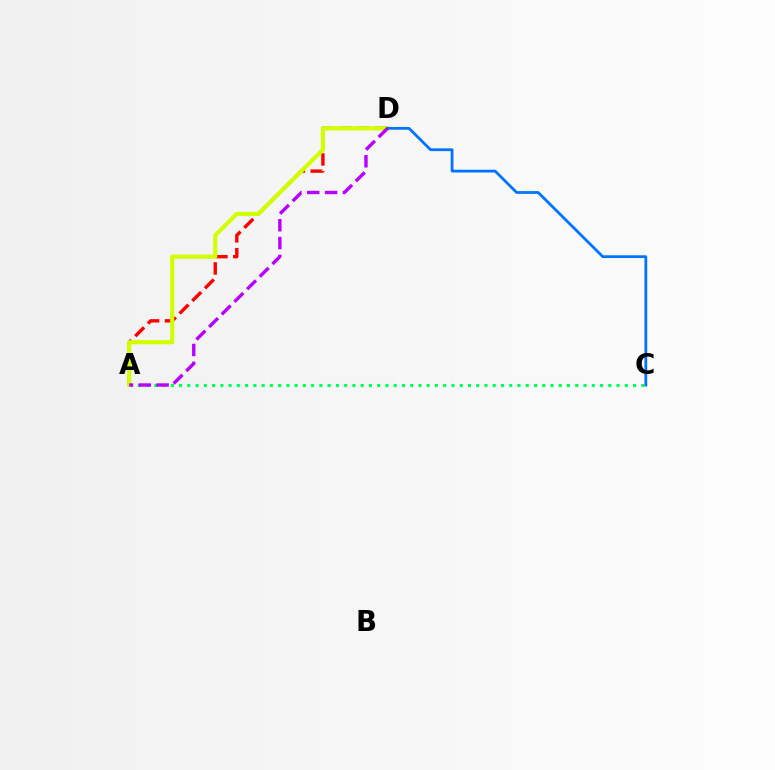{('A', 'C'): [{'color': '#00ff5c', 'line_style': 'dotted', 'thickness': 2.24}], ('A', 'D'): [{'color': '#ff0000', 'line_style': 'dashed', 'thickness': 2.43}, {'color': '#d1ff00', 'line_style': 'solid', 'thickness': 2.99}, {'color': '#b900ff', 'line_style': 'dashed', 'thickness': 2.42}], ('C', 'D'): [{'color': '#0074ff', 'line_style': 'solid', 'thickness': 2.0}]}